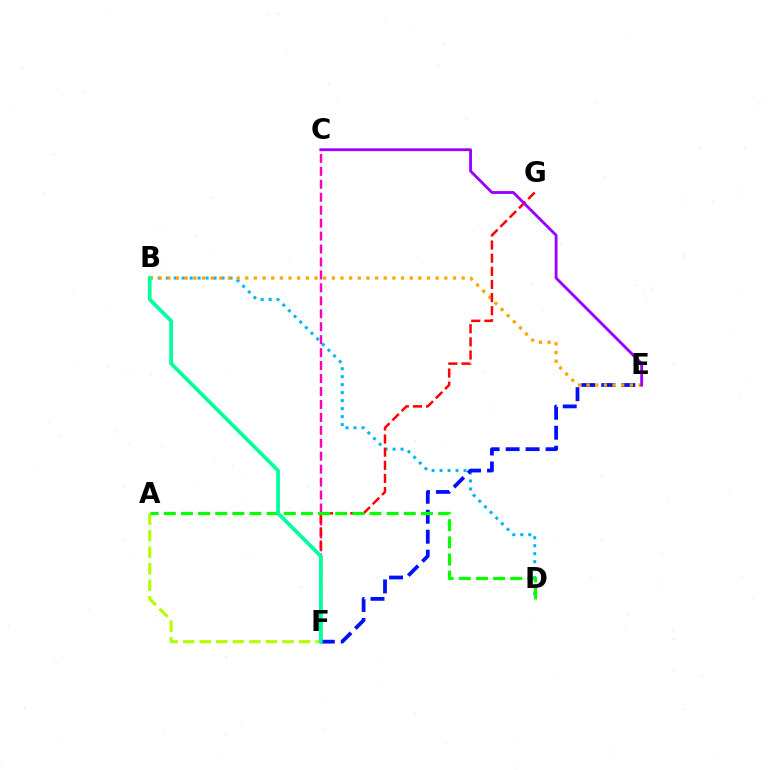{('A', 'F'): [{'color': '#b3ff00', 'line_style': 'dashed', 'thickness': 2.25}], ('C', 'F'): [{'color': '#ff00bd', 'line_style': 'dashed', 'thickness': 1.76}], ('B', 'D'): [{'color': '#00b5ff', 'line_style': 'dotted', 'thickness': 2.17}], ('E', 'F'): [{'color': '#0010ff', 'line_style': 'dashed', 'thickness': 2.71}], ('B', 'E'): [{'color': '#ffa500', 'line_style': 'dotted', 'thickness': 2.35}], ('F', 'G'): [{'color': '#ff0000', 'line_style': 'dashed', 'thickness': 1.78}], ('C', 'E'): [{'color': '#9b00ff', 'line_style': 'solid', 'thickness': 2.04}], ('A', 'D'): [{'color': '#08ff00', 'line_style': 'dashed', 'thickness': 2.33}], ('B', 'F'): [{'color': '#00ff9d', 'line_style': 'solid', 'thickness': 2.69}]}